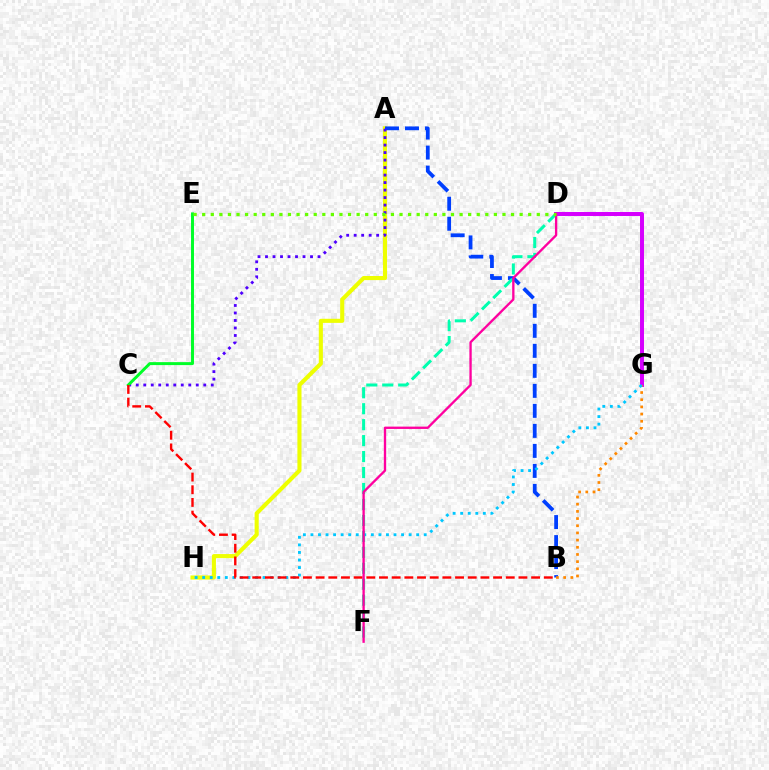{('A', 'H'): [{'color': '#eeff00', 'line_style': 'solid', 'thickness': 2.95}], ('A', 'B'): [{'color': '#003fff', 'line_style': 'dashed', 'thickness': 2.72}], ('D', 'G'): [{'color': '#d600ff', 'line_style': 'solid', 'thickness': 2.86}], ('B', 'G'): [{'color': '#ff8800', 'line_style': 'dotted', 'thickness': 1.95}], ('G', 'H'): [{'color': '#00c7ff', 'line_style': 'dotted', 'thickness': 2.05}], ('A', 'C'): [{'color': '#4f00ff', 'line_style': 'dotted', 'thickness': 2.04}], ('D', 'F'): [{'color': '#00ffaf', 'line_style': 'dashed', 'thickness': 2.17}, {'color': '#ff00a0', 'line_style': 'solid', 'thickness': 1.68}], ('C', 'E'): [{'color': '#00ff27', 'line_style': 'solid', 'thickness': 2.13}], ('B', 'C'): [{'color': '#ff0000', 'line_style': 'dashed', 'thickness': 1.72}], ('D', 'E'): [{'color': '#66ff00', 'line_style': 'dotted', 'thickness': 2.33}]}